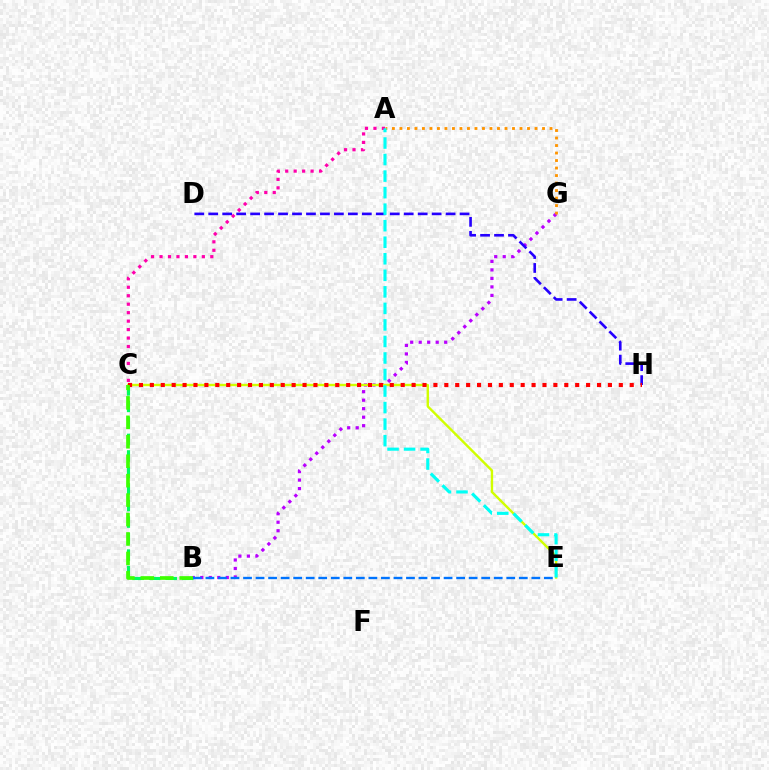{('B', 'G'): [{'color': '#b900ff', 'line_style': 'dotted', 'thickness': 2.31}], ('C', 'E'): [{'color': '#d1ff00', 'line_style': 'solid', 'thickness': 1.73}], ('D', 'H'): [{'color': '#2500ff', 'line_style': 'dashed', 'thickness': 1.9}], ('B', 'C'): [{'color': '#00ff5c', 'line_style': 'dashed', 'thickness': 2.24}, {'color': '#3dff00', 'line_style': 'dashed', 'thickness': 2.64}], ('C', 'H'): [{'color': '#ff0000', 'line_style': 'dotted', 'thickness': 2.96}], ('A', 'C'): [{'color': '#ff00ac', 'line_style': 'dotted', 'thickness': 2.3}], ('A', 'G'): [{'color': '#ff9400', 'line_style': 'dotted', 'thickness': 2.04}], ('A', 'E'): [{'color': '#00fff6', 'line_style': 'dashed', 'thickness': 2.25}], ('B', 'E'): [{'color': '#0074ff', 'line_style': 'dashed', 'thickness': 1.7}]}